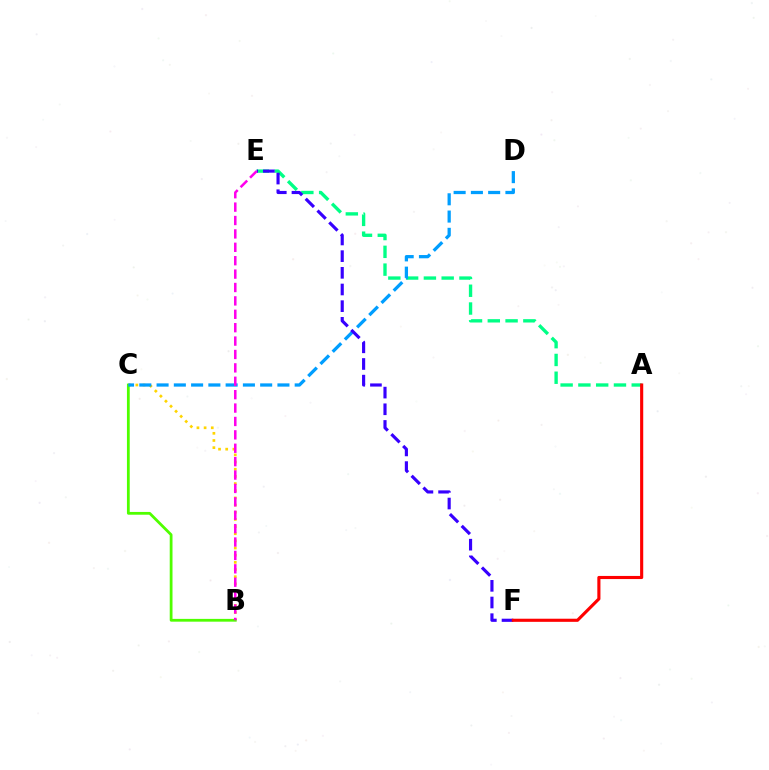{('A', 'E'): [{'color': '#00ff86', 'line_style': 'dashed', 'thickness': 2.42}], ('B', 'C'): [{'color': '#ffd500', 'line_style': 'dotted', 'thickness': 1.95}, {'color': '#4fff00', 'line_style': 'solid', 'thickness': 2.0}], ('C', 'D'): [{'color': '#009eff', 'line_style': 'dashed', 'thickness': 2.35}], ('E', 'F'): [{'color': '#3700ff', 'line_style': 'dashed', 'thickness': 2.26}], ('A', 'F'): [{'color': '#ff0000', 'line_style': 'solid', 'thickness': 2.25}], ('B', 'E'): [{'color': '#ff00ed', 'line_style': 'dashed', 'thickness': 1.82}]}